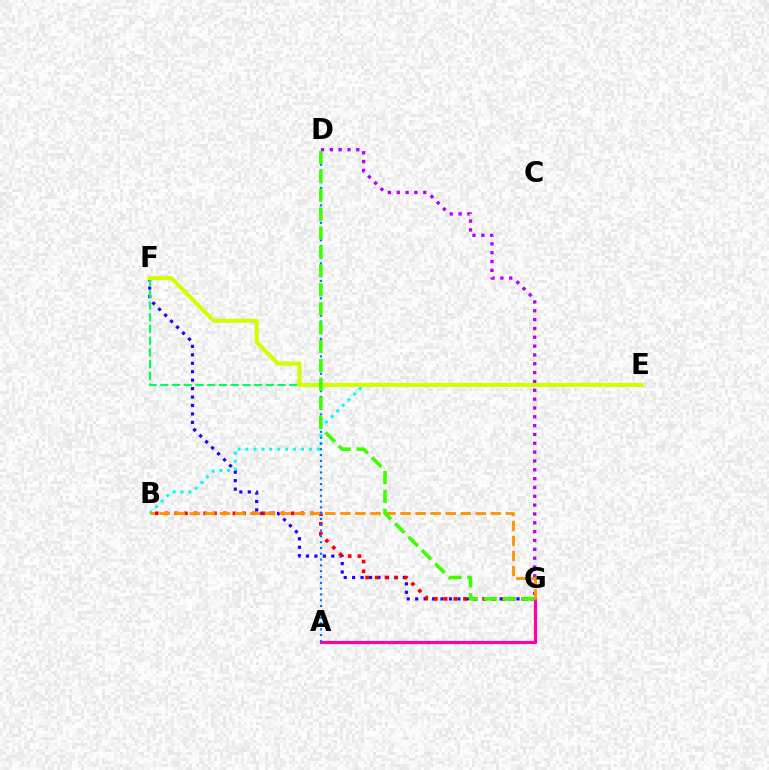{('B', 'E'): [{'color': '#00fff6', 'line_style': 'dotted', 'thickness': 2.16}], ('D', 'G'): [{'color': '#b900ff', 'line_style': 'dotted', 'thickness': 2.4}, {'color': '#3dff00', 'line_style': 'dashed', 'thickness': 2.57}], ('F', 'G'): [{'color': '#2500ff', 'line_style': 'dotted', 'thickness': 2.29}], ('E', 'F'): [{'color': '#00ff5c', 'line_style': 'dashed', 'thickness': 1.59}, {'color': '#d1ff00', 'line_style': 'solid', 'thickness': 2.93}], ('B', 'G'): [{'color': '#ff0000', 'line_style': 'dotted', 'thickness': 2.64}, {'color': '#ff9400', 'line_style': 'dashed', 'thickness': 2.04}], ('A', 'G'): [{'color': '#ff00ac', 'line_style': 'solid', 'thickness': 2.3}], ('A', 'D'): [{'color': '#0074ff', 'line_style': 'dotted', 'thickness': 1.58}]}